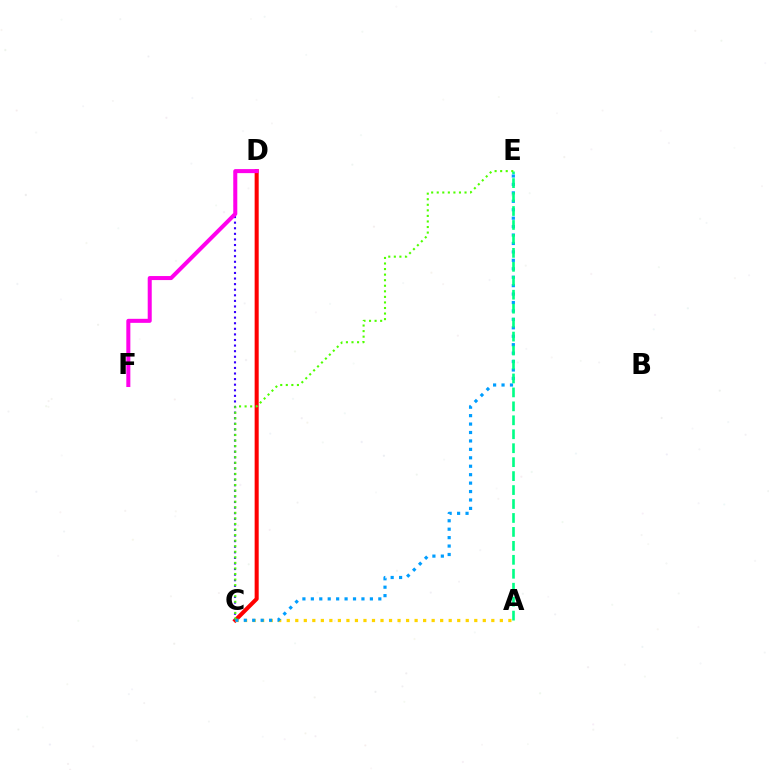{('C', 'D'): [{'color': '#ff0000', 'line_style': 'solid', 'thickness': 2.92}, {'color': '#3700ff', 'line_style': 'dotted', 'thickness': 1.52}], ('A', 'C'): [{'color': '#ffd500', 'line_style': 'dotted', 'thickness': 2.32}], ('D', 'F'): [{'color': '#ff00ed', 'line_style': 'solid', 'thickness': 2.9}], ('C', 'E'): [{'color': '#009eff', 'line_style': 'dotted', 'thickness': 2.29}, {'color': '#4fff00', 'line_style': 'dotted', 'thickness': 1.51}], ('A', 'E'): [{'color': '#00ff86', 'line_style': 'dashed', 'thickness': 1.9}]}